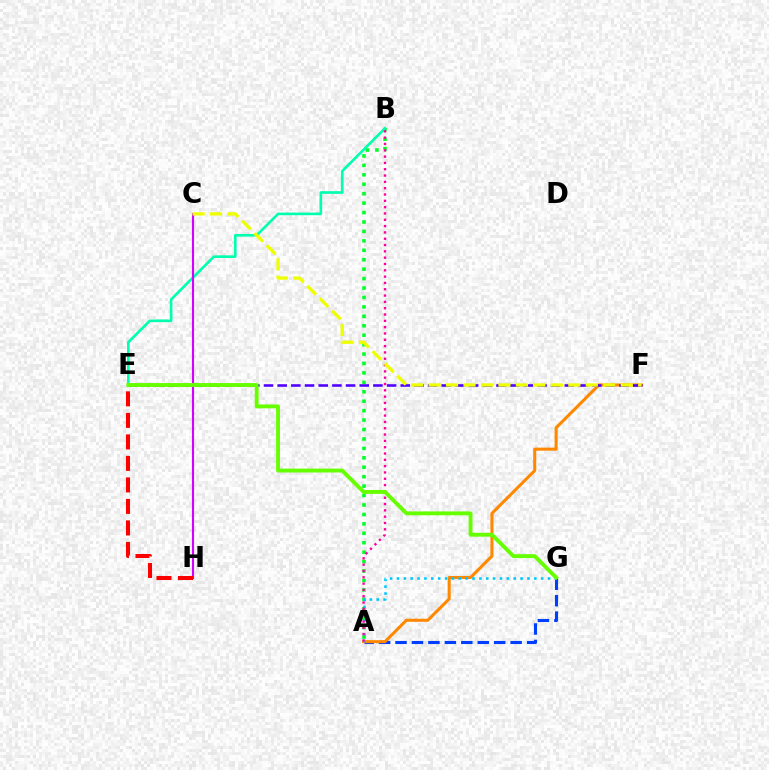{('A', 'G'): [{'color': '#003fff', 'line_style': 'dashed', 'thickness': 2.23}, {'color': '#00c7ff', 'line_style': 'dotted', 'thickness': 1.87}], ('A', 'B'): [{'color': '#00ff27', 'line_style': 'dotted', 'thickness': 2.56}, {'color': '#ff00a0', 'line_style': 'dotted', 'thickness': 1.72}], ('A', 'F'): [{'color': '#ff8800', 'line_style': 'solid', 'thickness': 2.2}], ('E', 'F'): [{'color': '#4f00ff', 'line_style': 'dashed', 'thickness': 1.86}], ('B', 'E'): [{'color': '#00ffaf', 'line_style': 'solid', 'thickness': 1.91}], ('C', 'H'): [{'color': '#d600ff', 'line_style': 'solid', 'thickness': 1.53}], ('E', 'H'): [{'color': '#ff0000', 'line_style': 'dashed', 'thickness': 2.92}], ('E', 'G'): [{'color': '#66ff00', 'line_style': 'solid', 'thickness': 2.79}], ('C', 'F'): [{'color': '#eeff00', 'line_style': 'dashed', 'thickness': 2.37}]}